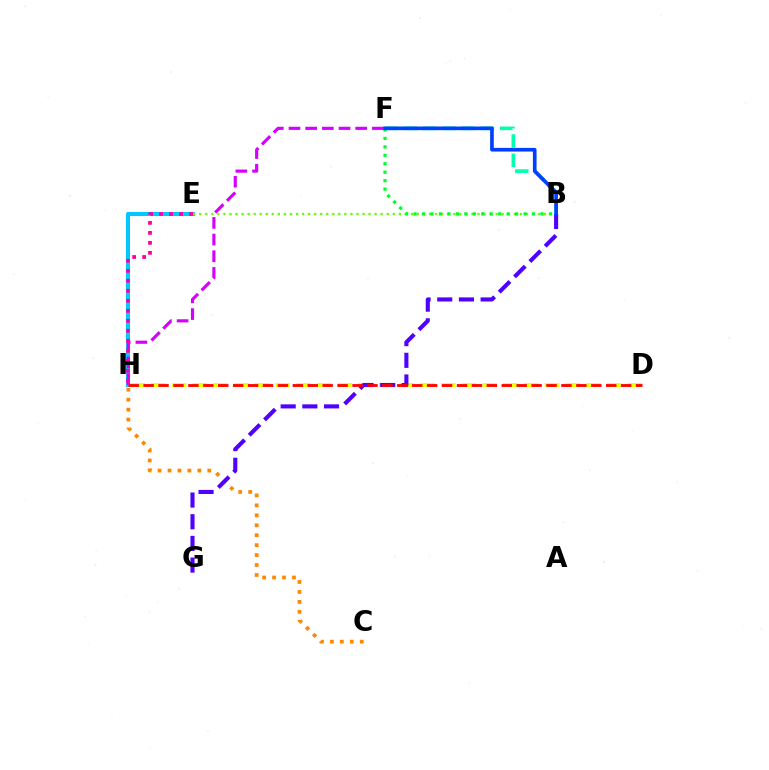{('E', 'H'): [{'color': '#00c7ff', 'line_style': 'solid', 'thickness': 2.92}, {'color': '#ff00a0', 'line_style': 'dotted', 'thickness': 2.72}], ('D', 'H'): [{'color': '#eeff00', 'line_style': 'dashed', 'thickness': 2.81}, {'color': '#ff0000', 'line_style': 'dashed', 'thickness': 2.03}], ('F', 'H'): [{'color': '#d600ff', 'line_style': 'dashed', 'thickness': 2.27}], ('C', 'H'): [{'color': '#ff8800', 'line_style': 'dotted', 'thickness': 2.7}], ('B', 'G'): [{'color': '#4f00ff', 'line_style': 'dashed', 'thickness': 2.95}], ('B', 'F'): [{'color': '#00ffaf', 'line_style': 'dashed', 'thickness': 2.62}, {'color': '#00ff27', 'line_style': 'dotted', 'thickness': 2.3}, {'color': '#003fff', 'line_style': 'solid', 'thickness': 2.64}], ('B', 'E'): [{'color': '#66ff00', 'line_style': 'dotted', 'thickness': 1.64}]}